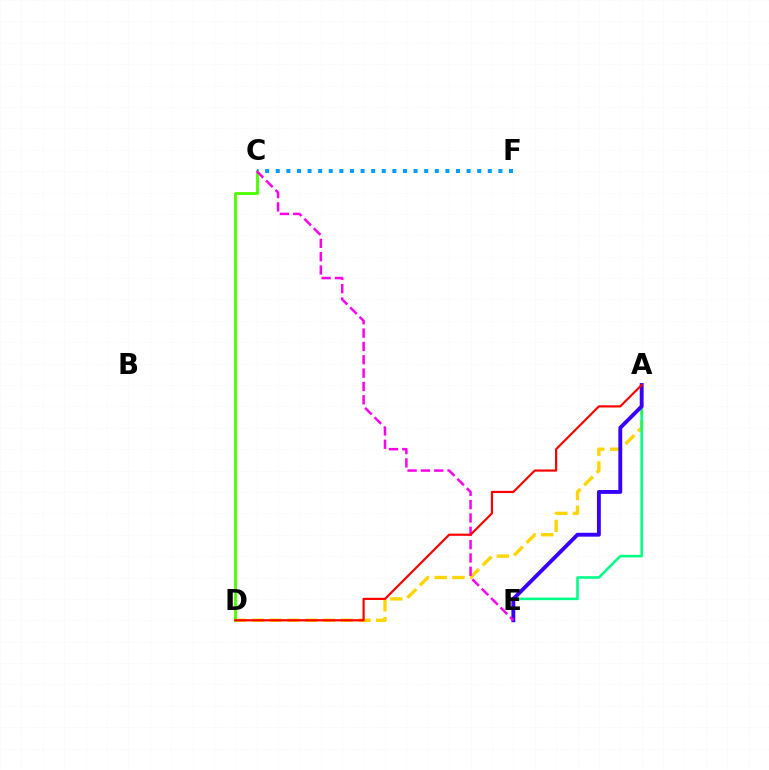{('A', 'D'): [{'color': '#ffd500', 'line_style': 'dashed', 'thickness': 2.41}, {'color': '#ff0000', 'line_style': 'solid', 'thickness': 1.57}], ('C', 'D'): [{'color': '#4fff00', 'line_style': 'solid', 'thickness': 2.05}], ('A', 'E'): [{'color': '#00ff86', 'line_style': 'solid', 'thickness': 1.86}, {'color': '#3700ff', 'line_style': 'solid', 'thickness': 2.79}], ('C', 'F'): [{'color': '#009eff', 'line_style': 'dotted', 'thickness': 2.88}], ('C', 'E'): [{'color': '#ff00ed', 'line_style': 'dashed', 'thickness': 1.81}]}